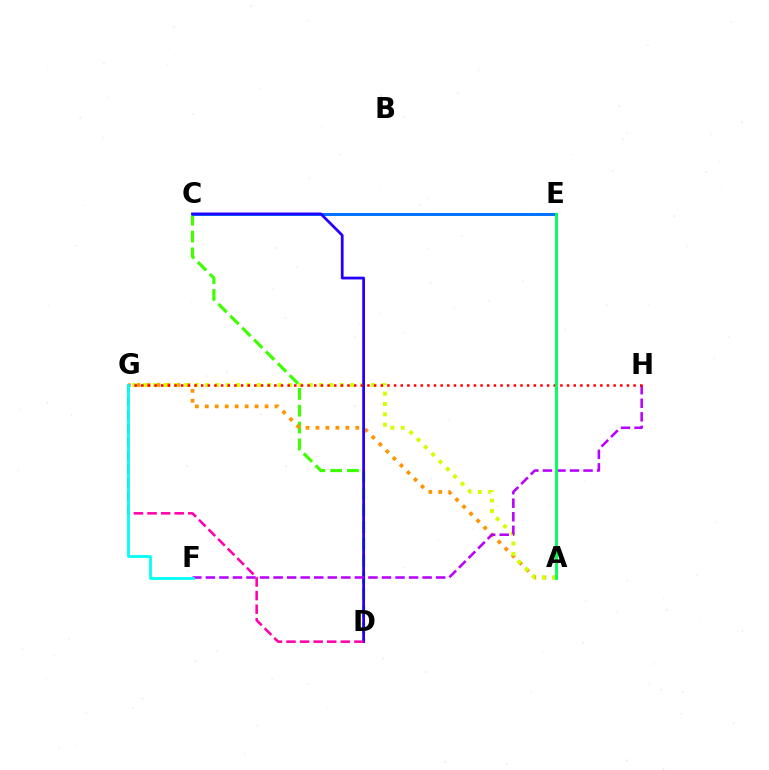{('C', 'D'): [{'color': '#3dff00', 'line_style': 'dashed', 'thickness': 2.28}, {'color': '#2500ff', 'line_style': 'solid', 'thickness': 2.0}], ('C', 'E'): [{'color': '#0074ff', 'line_style': 'solid', 'thickness': 2.15}], ('A', 'G'): [{'color': '#ff9400', 'line_style': 'dotted', 'thickness': 2.71}, {'color': '#d1ff00', 'line_style': 'dotted', 'thickness': 2.82}], ('F', 'H'): [{'color': '#b900ff', 'line_style': 'dashed', 'thickness': 1.84}], ('G', 'H'): [{'color': '#ff0000', 'line_style': 'dotted', 'thickness': 1.81}], ('A', 'E'): [{'color': '#00ff5c', 'line_style': 'solid', 'thickness': 2.07}], ('D', 'G'): [{'color': '#ff00ac', 'line_style': 'dashed', 'thickness': 1.84}], ('F', 'G'): [{'color': '#00fff6', 'line_style': 'solid', 'thickness': 2.01}]}